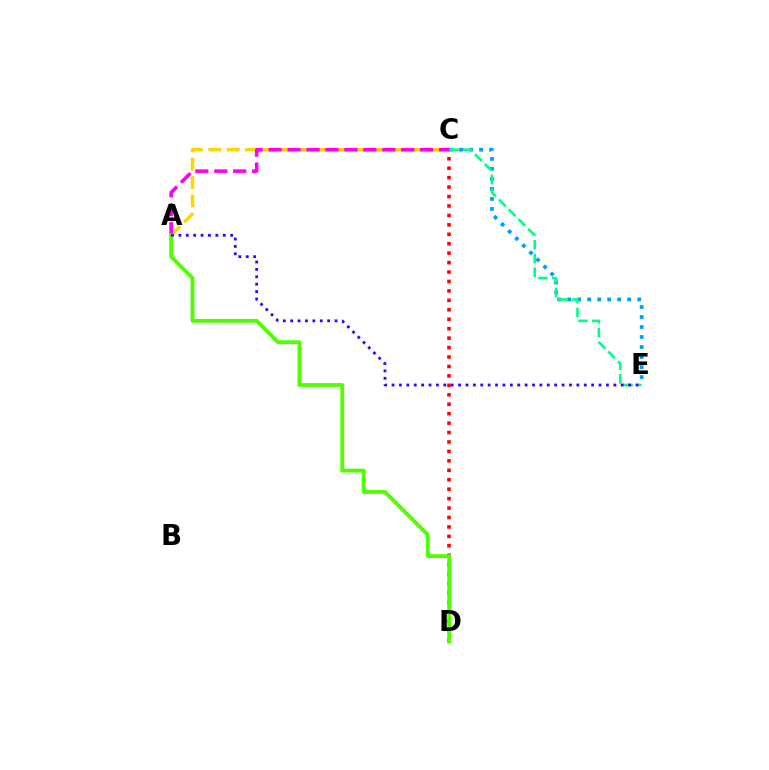{('A', 'C'): [{'color': '#ffd500', 'line_style': 'dashed', 'thickness': 2.5}, {'color': '#ff00ed', 'line_style': 'dashed', 'thickness': 2.57}], ('C', 'E'): [{'color': '#009eff', 'line_style': 'dotted', 'thickness': 2.72}, {'color': '#00ff86', 'line_style': 'dashed', 'thickness': 1.88}], ('C', 'D'): [{'color': '#ff0000', 'line_style': 'dotted', 'thickness': 2.56}], ('A', 'D'): [{'color': '#4fff00', 'line_style': 'solid', 'thickness': 2.77}], ('A', 'E'): [{'color': '#3700ff', 'line_style': 'dotted', 'thickness': 2.01}]}